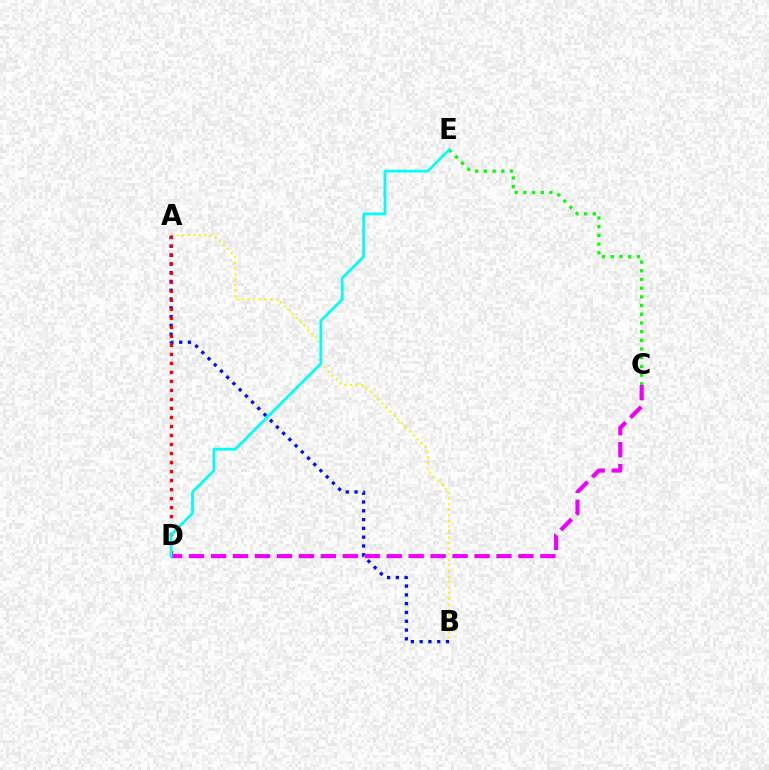{('A', 'B'): [{'color': '#fcf500', 'line_style': 'dotted', 'thickness': 1.51}, {'color': '#0010ff', 'line_style': 'dotted', 'thickness': 2.39}], ('C', 'E'): [{'color': '#08ff00', 'line_style': 'dotted', 'thickness': 2.36}], ('A', 'D'): [{'color': '#ff0000', 'line_style': 'dotted', 'thickness': 2.45}], ('C', 'D'): [{'color': '#ee00ff', 'line_style': 'dashed', 'thickness': 2.98}], ('D', 'E'): [{'color': '#00fff6', 'line_style': 'solid', 'thickness': 1.97}]}